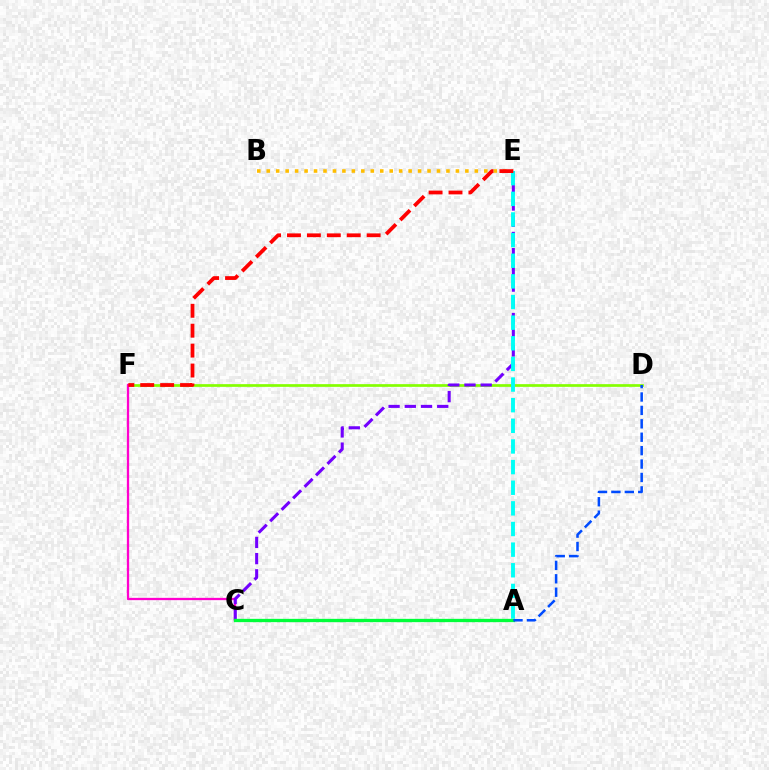{('B', 'E'): [{'color': '#ffbd00', 'line_style': 'dotted', 'thickness': 2.57}], ('D', 'F'): [{'color': '#84ff00', 'line_style': 'solid', 'thickness': 1.95}], ('C', 'F'): [{'color': '#ff00cf', 'line_style': 'solid', 'thickness': 1.65}], ('C', 'E'): [{'color': '#7200ff', 'line_style': 'dashed', 'thickness': 2.2}], ('A', 'E'): [{'color': '#00fff6', 'line_style': 'dashed', 'thickness': 2.8}], ('A', 'C'): [{'color': '#00ff39', 'line_style': 'solid', 'thickness': 2.38}], ('E', 'F'): [{'color': '#ff0000', 'line_style': 'dashed', 'thickness': 2.71}], ('A', 'D'): [{'color': '#004bff', 'line_style': 'dashed', 'thickness': 1.82}]}